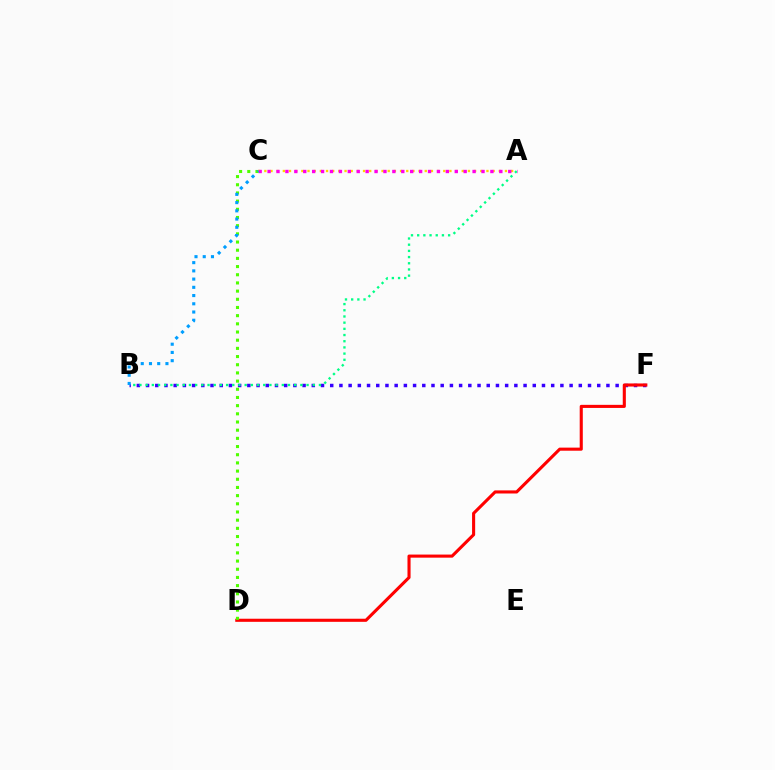{('B', 'F'): [{'color': '#3700ff', 'line_style': 'dotted', 'thickness': 2.5}], ('D', 'F'): [{'color': '#ff0000', 'line_style': 'solid', 'thickness': 2.23}], ('A', 'C'): [{'color': '#ffd500', 'line_style': 'dotted', 'thickness': 1.68}, {'color': '#ff00ed', 'line_style': 'dotted', 'thickness': 2.42}], ('C', 'D'): [{'color': '#4fff00', 'line_style': 'dotted', 'thickness': 2.22}], ('A', 'B'): [{'color': '#00ff86', 'line_style': 'dotted', 'thickness': 1.68}], ('B', 'C'): [{'color': '#009eff', 'line_style': 'dotted', 'thickness': 2.24}]}